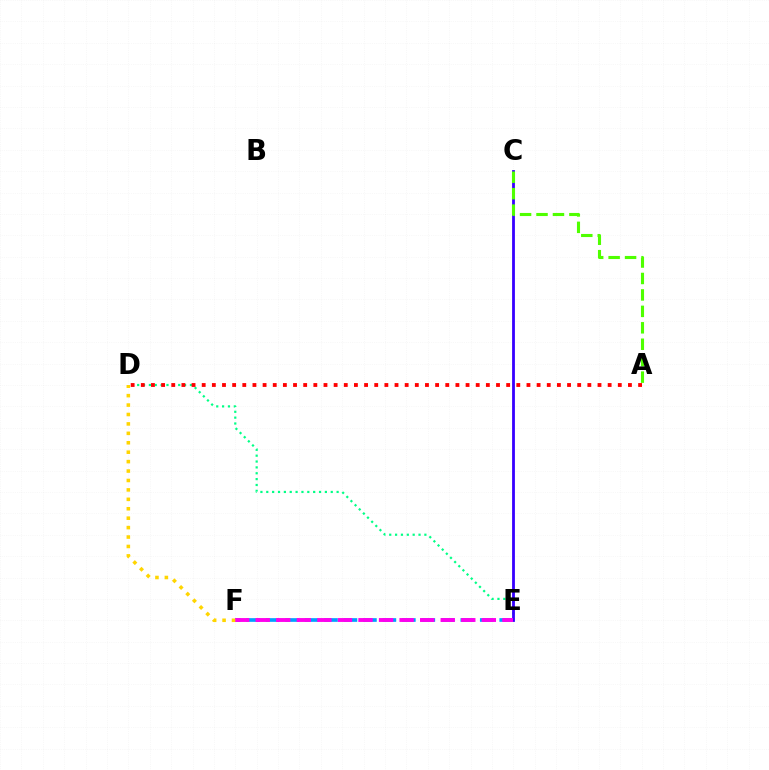{('D', 'E'): [{'color': '#00ff86', 'line_style': 'dotted', 'thickness': 1.59}], ('C', 'E'): [{'color': '#3700ff', 'line_style': 'solid', 'thickness': 2.02}], ('A', 'D'): [{'color': '#ff0000', 'line_style': 'dotted', 'thickness': 2.76}], ('A', 'C'): [{'color': '#4fff00', 'line_style': 'dashed', 'thickness': 2.23}], ('E', 'F'): [{'color': '#009eff', 'line_style': 'dashed', 'thickness': 2.64}, {'color': '#ff00ed', 'line_style': 'dashed', 'thickness': 2.79}], ('D', 'F'): [{'color': '#ffd500', 'line_style': 'dotted', 'thickness': 2.56}]}